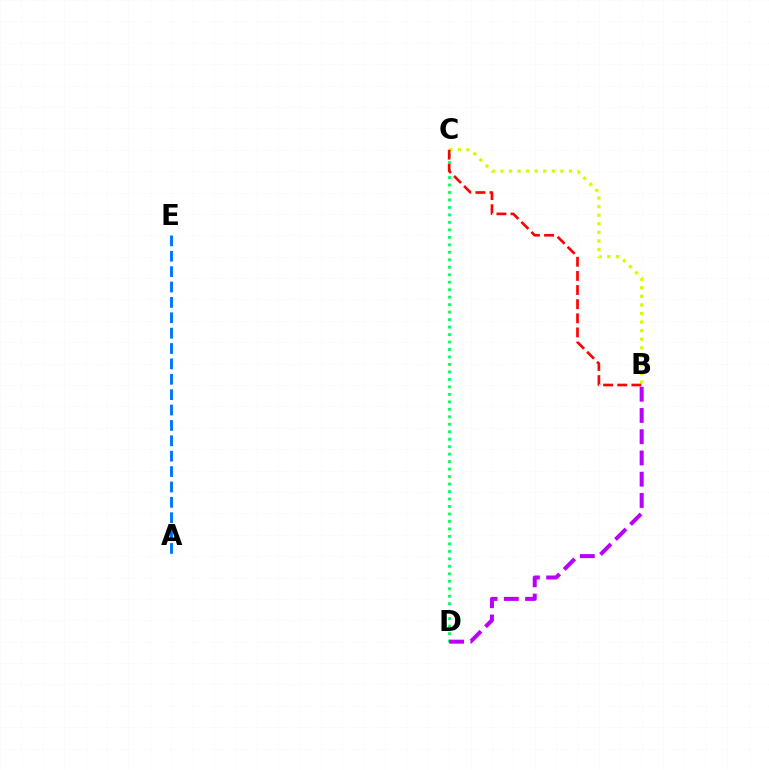{('C', 'D'): [{'color': '#00ff5c', 'line_style': 'dotted', 'thickness': 2.03}], ('B', 'D'): [{'color': '#b900ff', 'line_style': 'dashed', 'thickness': 2.89}], ('B', 'C'): [{'color': '#d1ff00', 'line_style': 'dotted', 'thickness': 2.33}, {'color': '#ff0000', 'line_style': 'dashed', 'thickness': 1.92}], ('A', 'E'): [{'color': '#0074ff', 'line_style': 'dashed', 'thickness': 2.09}]}